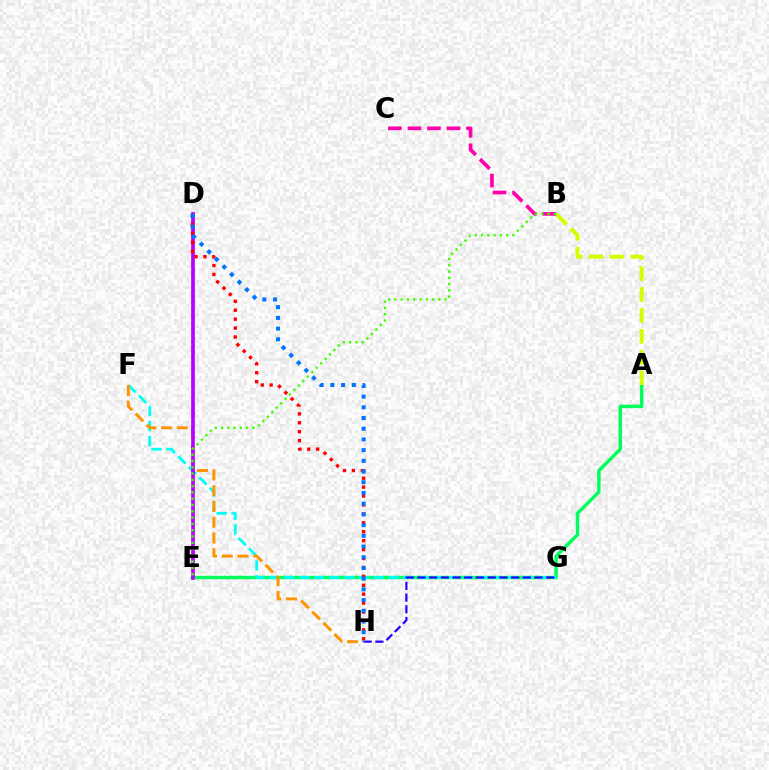{('A', 'E'): [{'color': '#00ff5c', 'line_style': 'solid', 'thickness': 2.47}], ('A', 'B'): [{'color': '#d1ff00', 'line_style': 'dashed', 'thickness': 2.84}], ('F', 'G'): [{'color': '#00fff6', 'line_style': 'dashed', 'thickness': 2.03}], ('B', 'C'): [{'color': '#ff00ac', 'line_style': 'dashed', 'thickness': 2.65}], ('G', 'H'): [{'color': '#2500ff', 'line_style': 'dashed', 'thickness': 1.59}], ('F', 'H'): [{'color': '#ff9400', 'line_style': 'dashed', 'thickness': 2.14}], ('D', 'E'): [{'color': '#b900ff', 'line_style': 'solid', 'thickness': 2.67}], ('D', 'H'): [{'color': '#ff0000', 'line_style': 'dotted', 'thickness': 2.42}, {'color': '#0074ff', 'line_style': 'dotted', 'thickness': 2.91}], ('B', 'E'): [{'color': '#3dff00', 'line_style': 'dotted', 'thickness': 1.71}]}